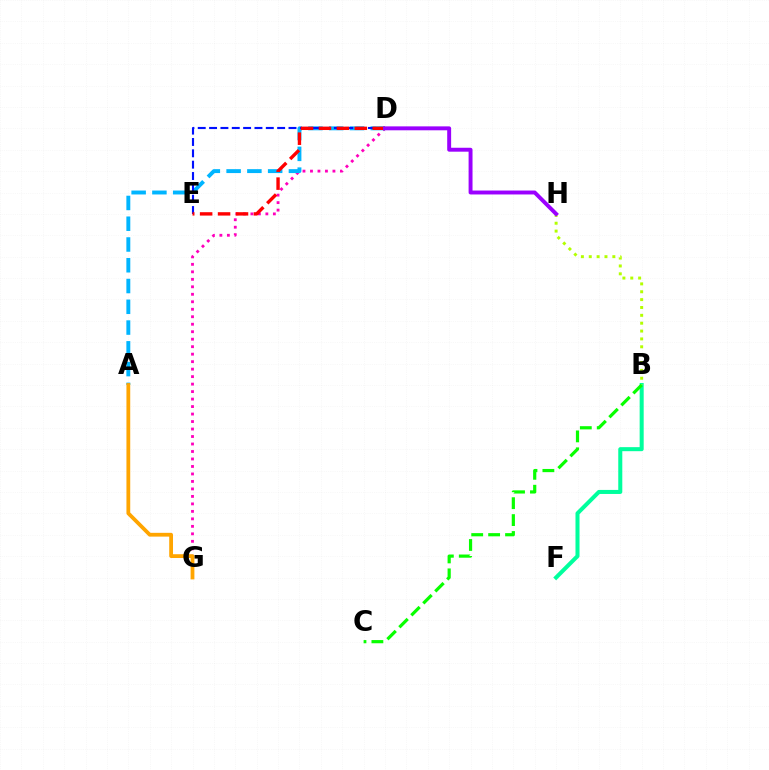{('D', 'G'): [{'color': '#ff00bd', 'line_style': 'dotted', 'thickness': 2.03}], ('B', 'F'): [{'color': '#00ff9d', 'line_style': 'solid', 'thickness': 2.91}], ('A', 'D'): [{'color': '#00b5ff', 'line_style': 'dashed', 'thickness': 2.82}], ('A', 'G'): [{'color': '#ffa500', 'line_style': 'solid', 'thickness': 2.72}], ('B', 'H'): [{'color': '#b3ff00', 'line_style': 'dotted', 'thickness': 2.14}], ('B', 'C'): [{'color': '#08ff00', 'line_style': 'dashed', 'thickness': 2.3}], ('D', 'E'): [{'color': '#0010ff', 'line_style': 'dashed', 'thickness': 1.54}, {'color': '#ff0000', 'line_style': 'dashed', 'thickness': 2.44}], ('D', 'H'): [{'color': '#9b00ff', 'line_style': 'solid', 'thickness': 2.83}]}